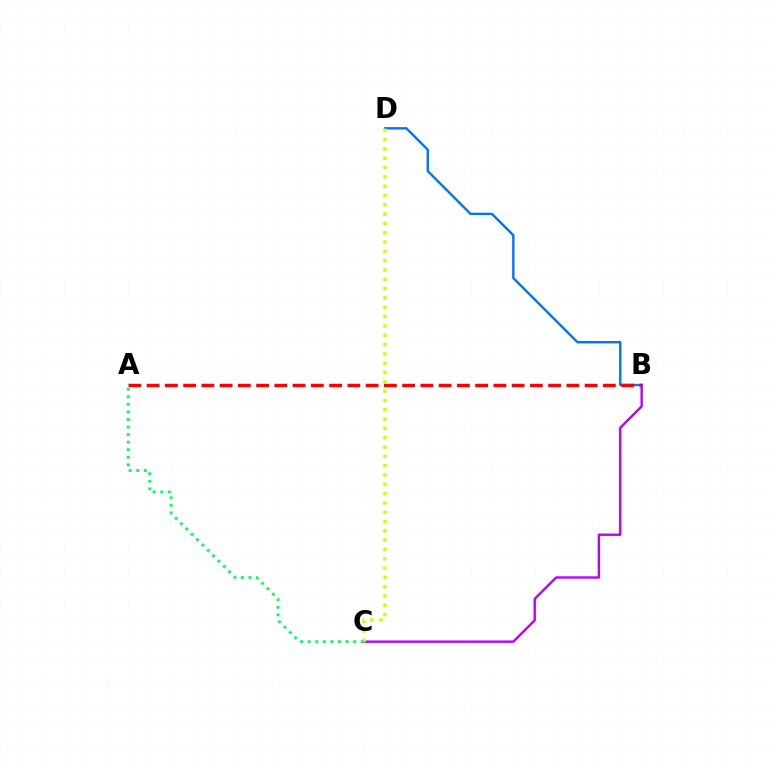{('B', 'D'): [{'color': '#0074ff', 'line_style': 'solid', 'thickness': 1.72}], ('A', 'B'): [{'color': '#ff0000', 'line_style': 'dashed', 'thickness': 2.48}], ('B', 'C'): [{'color': '#b900ff', 'line_style': 'solid', 'thickness': 1.72}], ('C', 'D'): [{'color': '#d1ff00', 'line_style': 'dotted', 'thickness': 2.53}], ('A', 'C'): [{'color': '#00ff5c', 'line_style': 'dotted', 'thickness': 2.06}]}